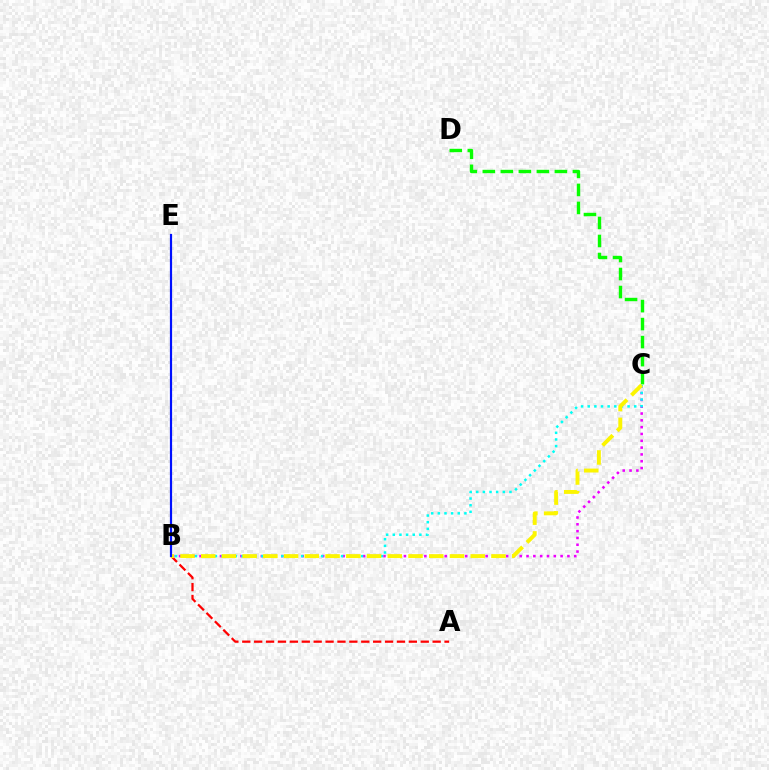{('B', 'C'): [{'color': '#ee00ff', 'line_style': 'dotted', 'thickness': 1.85}, {'color': '#00fff6', 'line_style': 'dotted', 'thickness': 1.81}, {'color': '#fcf500', 'line_style': 'dashed', 'thickness': 2.82}], ('A', 'B'): [{'color': '#ff0000', 'line_style': 'dashed', 'thickness': 1.62}], ('C', 'D'): [{'color': '#08ff00', 'line_style': 'dashed', 'thickness': 2.45}], ('B', 'E'): [{'color': '#0010ff', 'line_style': 'solid', 'thickness': 1.58}]}